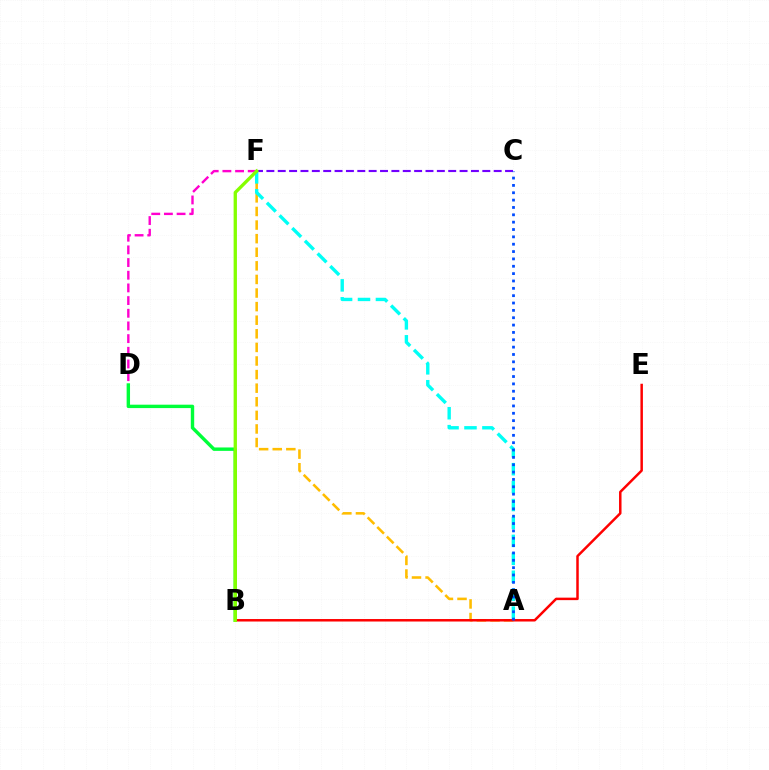{('A', 'F'): [{'color': '#ffbd00', 'line_style': 'dashed', 'thickness': 1.85}, {'color': '#00fff6', 'line_style': 'dashed', 'thickness': 2.44}], ('D', 'F'): [{'color': '#ff00cf', 'line_style': 'dashed', 'thickness': 1.72}], ('B', 'D'): [{'color': '#00ff39', 'line_style': 'solid', 'thickness': 2.45}], ('B', 'E'): [{'color': '#ff0000', 'line_style': 'solid', 'thickness': 1.79}], ('C', 'F'): [{'color': '#7200ff', 'line_style': 'dashed', 'thickness': 1.54}], ('B', 'F'): [{'color': '#84ff00', 'line_style': 'solid', 'thickness': 2.39}], ('A', 'C'): [{'color': '#004bff', 'line_style': 'dotted', 'thickness': 2.0}]}